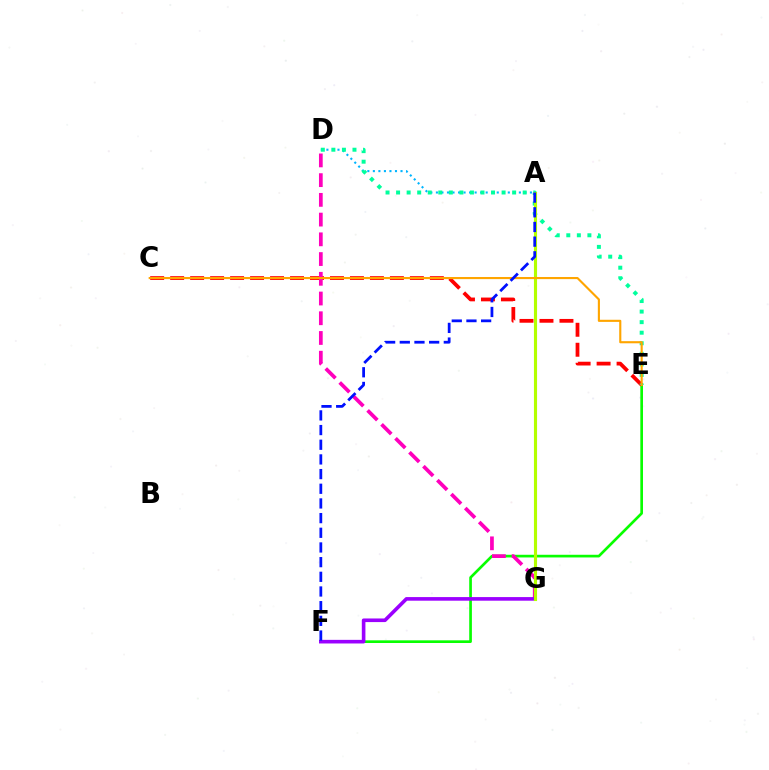{('A', 'D'): [{'color': '#00b5ff', 'line_style': 'dotted', 'thickness': 1.5}], ('E', 'F'): [{'color': '#08ff00', 'line_style': 'solid', 'thickness': 1.92}], ('C', 'E'): [{'color': '#ff0000', 'line_style': 'dashed', 'thickness': 2.71}, {'color': '#ffa500', 'line_style': 'solid', 'thickness': 1.53}], ('D', 'E'): [{'color': '#00ff9d', 'line_style': 'dotted', 'thickness': 2.87}], ('D', 'G'): [{'color': '#ff00bd', 'line_style': 'dashed', 'thickness': 2.68}], ('F', 'G'): [{'color': '#9b00ff', 'line_style': 'solid', 'thickness': 2.6}], ('A', 'G'): [{'color': '#b3ff00', 'line_style': 'solid', 'thickness': 2.24}], ('A', 'F'): [{'color': '#0010ff', 'line_style': 'dashed', 'thickness': 1.99}]}